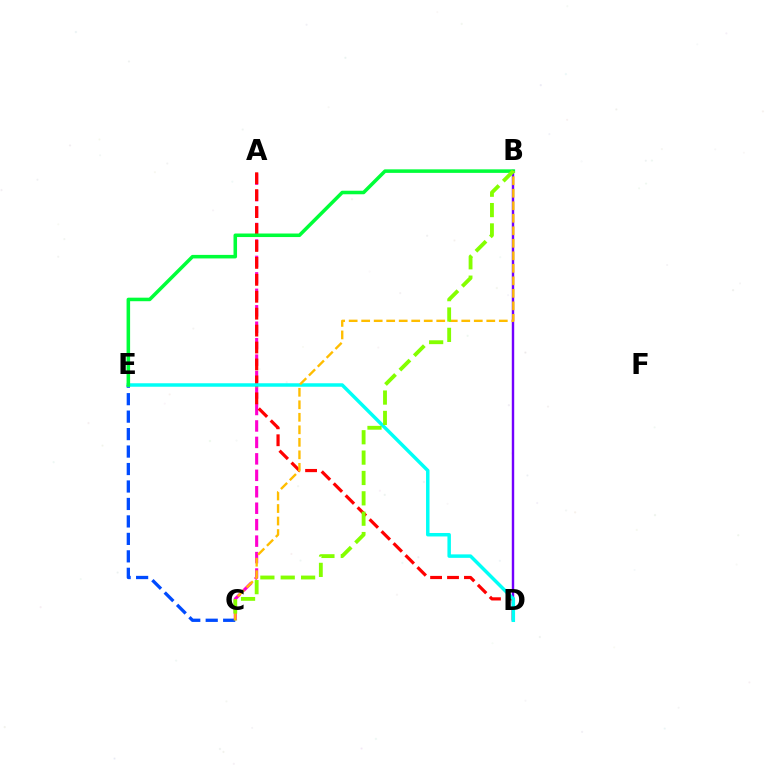{('B', 'D'): [{'color': '#7200ff', 'line_style': 'solid', 'thickness': 1.74}], ('C', 'E'): [{'color': '#004bff', 'line_style': 'dashed', 'thickness': 2.37}], ('A', 'C'): [{'color': '#ff00cf', 'line_style': 'dashed', 'thickness': 2.24}], ('A', 'D'): [{'color': '#ff0000', 'line_style': 'dashed', 'thickness': 2.3}], ('D', 'E'): [{'color': '#00fff6', 'line_style': 'solid', 'thickness': 2.51}], ('B', 'E'): [{'color': '#00ff39', 'line_style': 'solid', 'thickness': 2.55}], ('B', 'C'): [{'color': '#ffbd00', 'line_style': 'dashed', 'thickness': 1.7}, {'color': '#84ff00', 'line_style': 'dashed', 'thickness': 2.77}]}